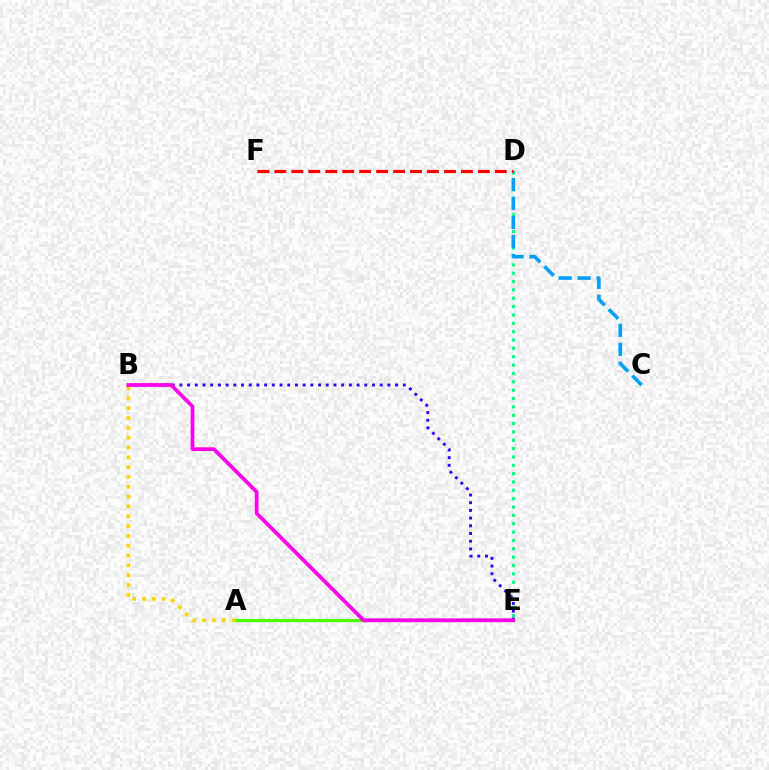{('B', 'E'): [{'color': '#3700ff', 'line_style': 'dotted', 'thickness': 2.09}, {'color': '#ff00ed', 'line_style': 'solid', 'thickness': 2.7}], ('A', 'E'): [{'color': '#4fff00', 'line_style': 'solid', 'thickness': 2.33}], ('D', 'E'): [{'color': '#00ff86', 'line_style': 'dotted', 'thickness': 2.27}], ('A', 'B'): [{'color': '#ffd500', 'line_style': 'dotted', 'thickness': 2.67}], ('C', 'D'): [{'color': '#009eff', 'line_style': 'dashed', 'thickness': 2.58}], ('D', 'F'): [{'color': '#ff0000', 'line_style': 'dashed', 'thickness': 2.3}]}